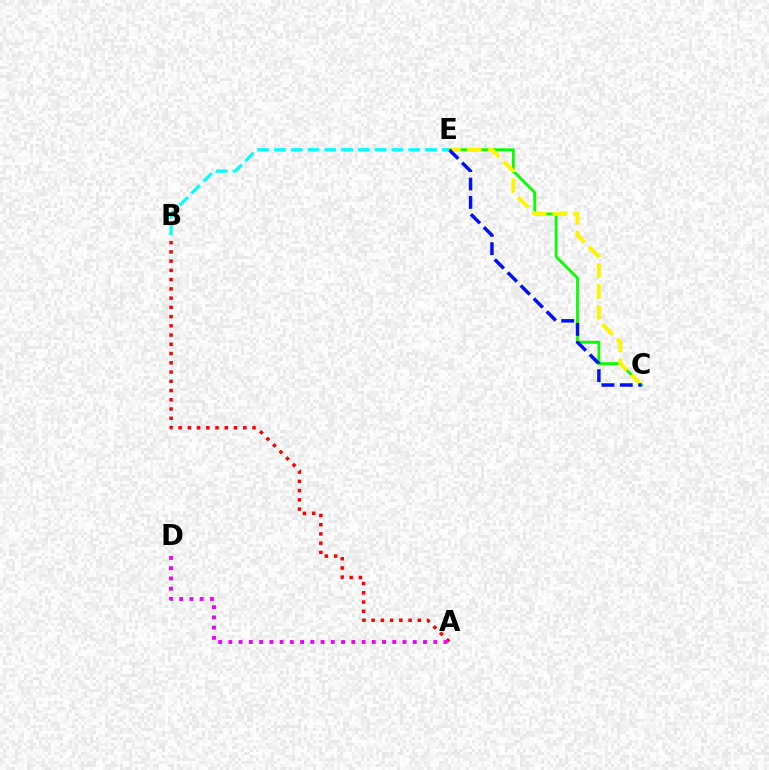{('C', 'E'): [{'color': '#08ff00', 'line_style': 'solid', 'thickness': 2.04}, {'color': '#fcf500', 'line_style': 'dashed', 'thickness': 2.83}, {'color': '#0010ff', 'line_style': 'dashed', 'thickness': 2.5}], ('A', 'B'): [{'color': '#ff0000', 'line_style': 'dotted', 'thickness': 2.51}], ('A', 'D'): [{'color': '#ee00ff', 'line_style': 'dotted', 'thickness': 2.78}], ('B', 'E'): [{'color': '#00fff6', 'line_style': 'dashed', 'thickness': 2.28}]}